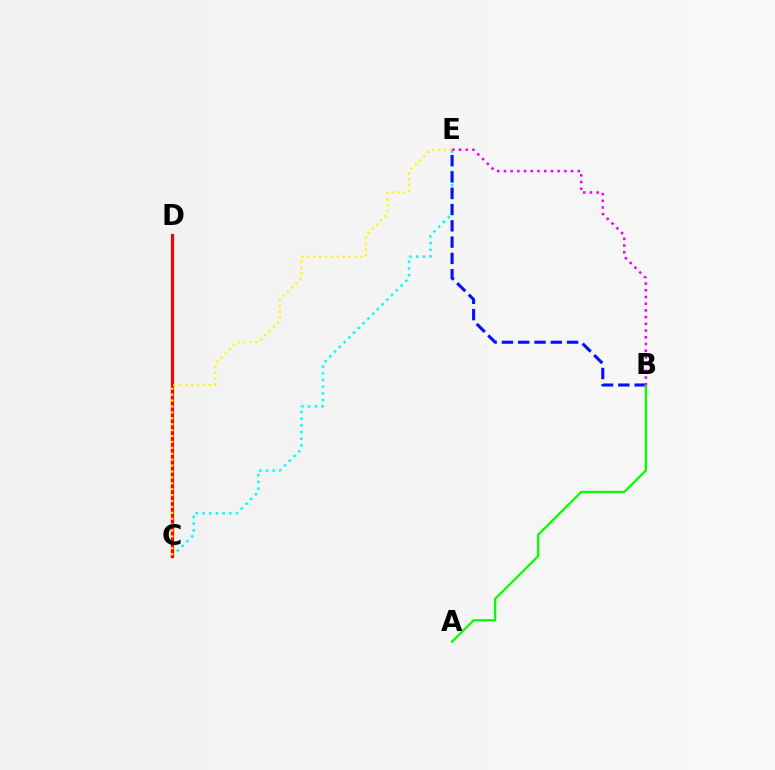{('C', 'E'): [{'color': '#00fff6', 'line_style': 'dotted', 'thickness': 1.82}, {'color': '#fcf500', 'line_style': 'dotted', 'thickness': 1.61}], ('C', 'D'): [{'color': '#ff0000', 'line_style': 'solid', 'thickness': 2.32}], ('B', 'E'): [{'color': '#0010ff', 'line_style': 'dashed', 'thickness': 2.21}, {'color': '#ee00ff', 'line_style': 'dotted', 'thickness': 1.82}], ('A', 'B'): [{'color': '#08ff00', 'line_style': 'solid', 'thickness': 1.65}]}